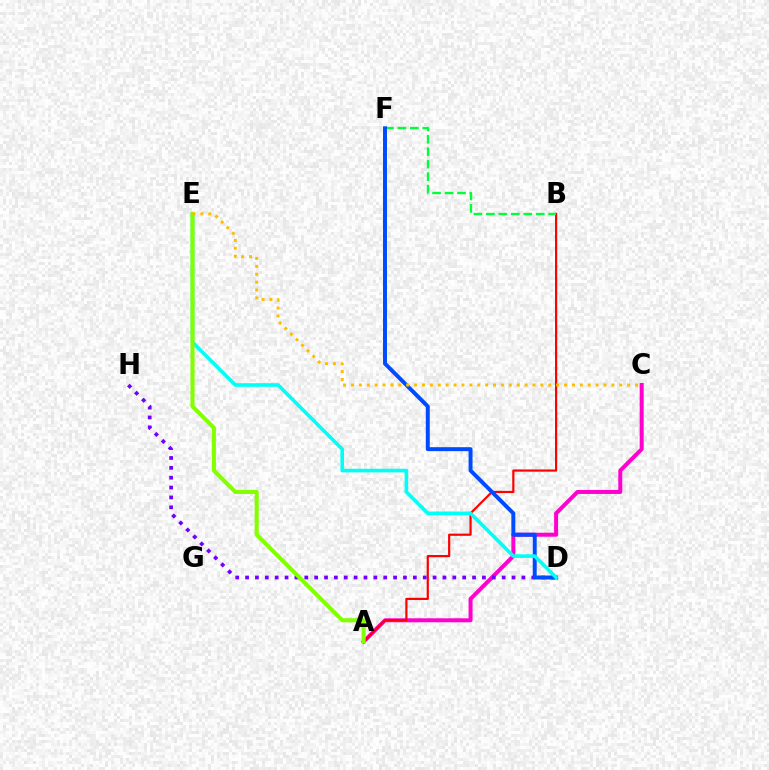{('A', 'C'): [{'color': '#ff00cf', 'line_style': 'solid', 'thickness': 2.87}], ('A', 'B'): [{'color': '#ff0000', 'line_style': 'solid', 'thickness': 1.58}], ('D', 'H'): [{'color': '#7200ff', 'line_style': 'dotted', 'thickness': 2.68}], ('B', 'F'): [{'color': '#00ff39', 'line_style': 'dashed', 'thickness': 1.69}], ('D', 'F'): [{'color': '#004bff', 'line_style': 'solid', 'thickness': 2.85}], ('D', 'E'): [{'color': '#00fff6', 'line_style': 'solid', 'thickness': 2.6}], ('A', 'E'): [{'color': '#84ff00', 'line_style': 'solid', 'thickness': 2.94}], ('C', 'E'): [{'color': '#ffbd00', 'line_style': 'dotted', 'thickness': 2.14}]}